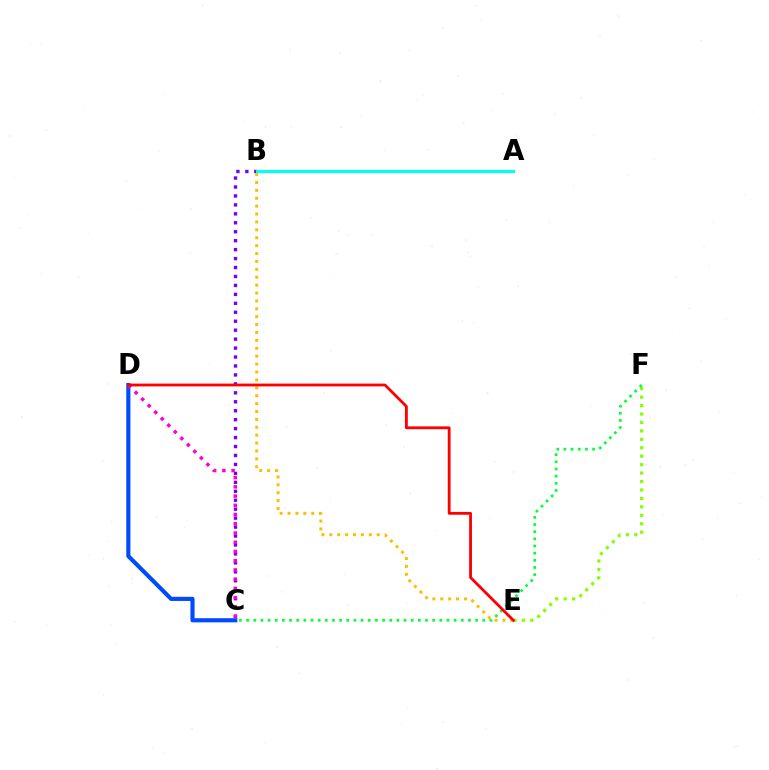{('E', 'F'): [{'color': '#84ff00', 'line_style': 'dotted', 'thickness': 2.29}], ('B', 'C'): [{'color': '#7200ff', 'line_style': 'dotted', 'thickness': 2.43}], ('B', 'E'): [{'color': '#ffbd00', 'line_style': 'dotted', 'thickness': 2.15}], ('C', 'F'): [{'color': '#00ff39', 'line_style': 'dotted', 'thickness': 1.94}], ('C', 'D'): [{'color': '#004bff', 'line_style': 'solid', 'thickness': 2.98}, {'color': '#ff00cf', 'line_style': 'dotted', 'thickness': 2.51}], ('A', 'B'): [{'color': '#00fff6', 'line_style': 'solid', 'thickness': 2.24}], ('D', 'E'): [{'color': '#ff0000', 'line_style': 'solid', 'thickness': 2.03}]}